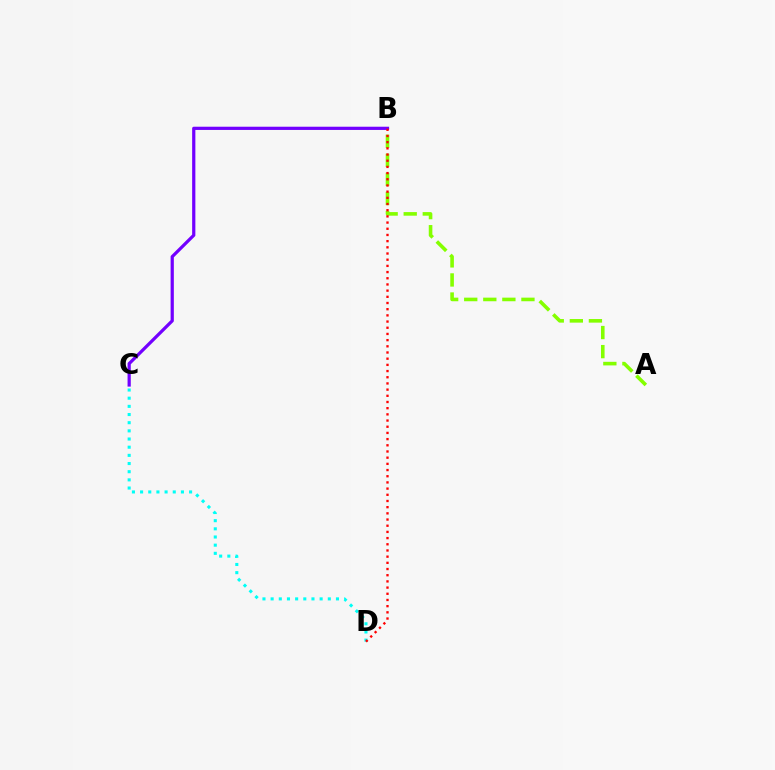{('C', 'D'): [{'color': '#00fff6', 'line_style': 'dotted', 'thickness': 2.22}], ('A', 'B'): [{'color': '#84ff00', 'line_style': 'dashed', 'thickness': 2.59}], ('B', 'C'): [{'color': '#7200ff', 'line_style': 'solid', 'thickness': 2.32}], ('B', 'D'): [{'color': '#ff0000', 'line_style': 'dotted', 'thickness': 1.68}]}